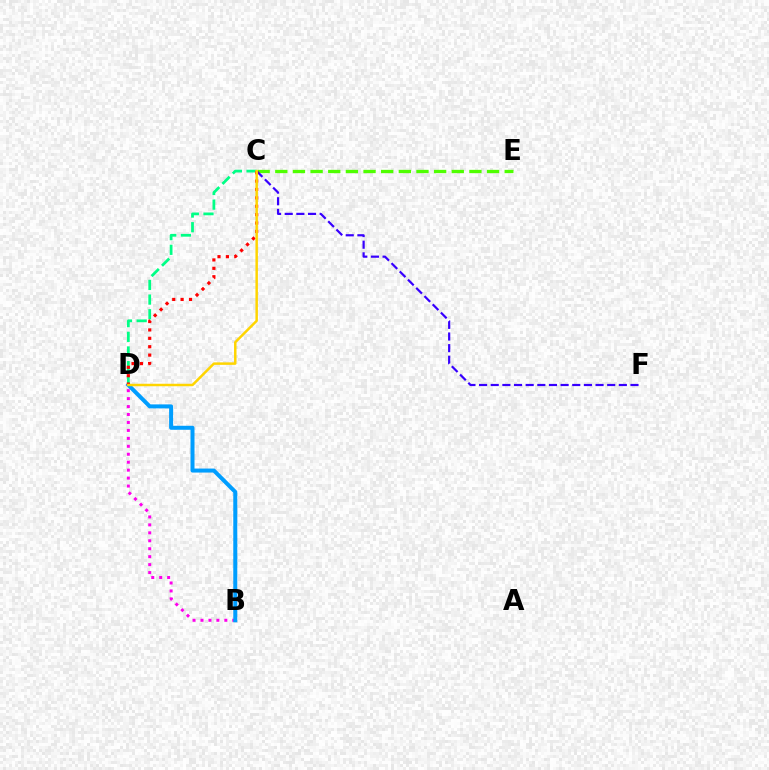{('B', 'D'): [{'color': '#ff00ed', 'line_style': 'dotted', 'thickness': 2.16}, {'color': '#009eff', 'line_style': 'solid', 'thickness': 2.88}], ('C', 'E'): [{'color': '#4fff00', 'line_style': 'dashed', 'thickness': 2.4}], ('C', 'F'): [{'color': '#3700ff', 'line_style': 'dashed', 'thickness': 1.58}], ('C', 'D'): [{'color': '#00ff86', 'line_style': 'dashed', 'thickness': 1.99}, {'color': '#ff0000', 'line_style': 'dotted', 'thickness': 2.28}, {'color': '#ffd500', 'line_style': 'solid', 'thickness': 1.78}]}